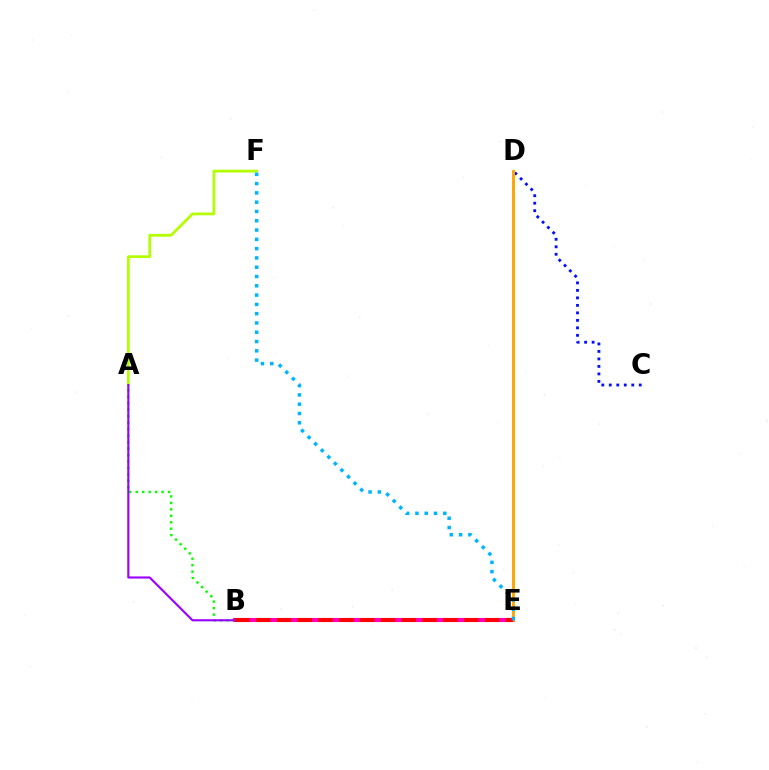{('B', 'E'): [{'color': '#00ff9d', 'line_style': 'dashed', 'thickness': 2.95}, {'color': '#ff00bd', 'line_style': 'solid', 'thickness': 2.96}, {'color': '#ff0000', 'line_style': 'dashed', 'thickness': 2.83}], ('A', 'F'): [{'color': '#b3ff00', 'line_style': 'solid', 'thickness': 1.98}], ('C', 'D'): [{'color': '#0010ff', 'line_style': 'dotted', 'thickness': 2.04}], ('A', 'B'): [{'color': '#08ff00', 'line_style': 'dotted', 'thickness': 1.76}, {'color': '#9b00ff', 'line_style': 'solid', 'thickness': 1.53}], ('D', 'E'): [{'color': '#ffa500', 'line_style': 'solid', 'thickness': 2.1}], ('E', 'F'): [{'color': '#00b5ff', 'line_style': 'dotted', 'thickness': 2.52}]}